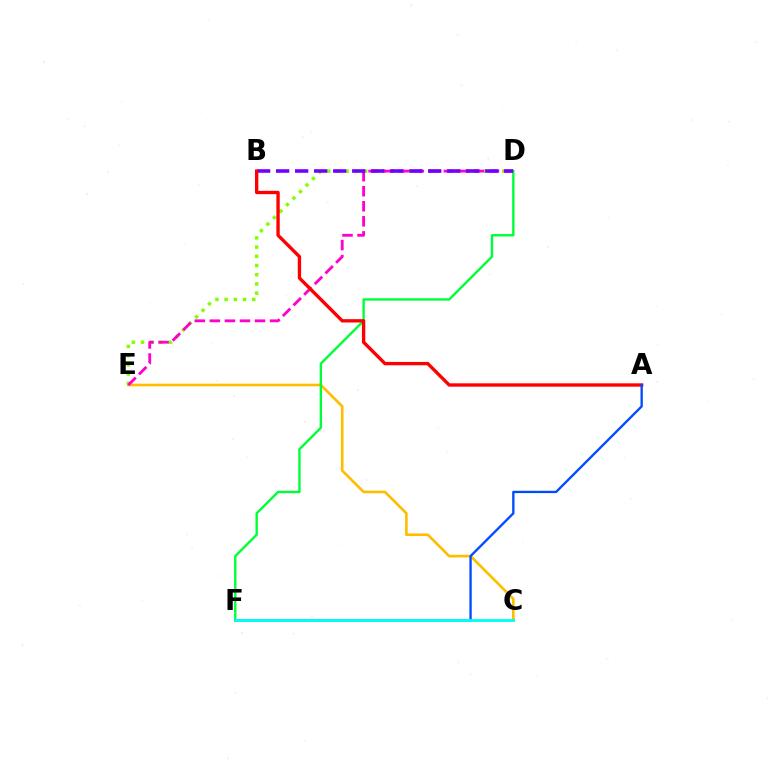{('C', 'E'): [{'color': '#ffbd00', 'line_style': 'solid', 'thickness': 1.91}], ('D', 'E'): [{'color': '#84ff00', 'line_style': 'dotted', 'thickness': 2.5}, {'color': '#ff00cf', 'line_style': 'dashed', 'thickness': 2.04}], ('D', 'F'): [{'color': '#00ff39', 'line_style': 'solid', 'thickness': 1.73}], ('B', 'D'): [{'color': '#7200ff', 'line_style': 'dashed', 'thickness': 2.58}], ('A', 'B'): [{'color': '#ff0000', 'line_style': 'solid', 'thickness': 2.41}], ('A', 'F'): [{'color': '#004bff', 'line_style': 'solid', 'thickness': 1.67}], ('C', 'F'): [{'color': '#00fff6', 'line_style': 'solid', 'thickness': 2.05}]}